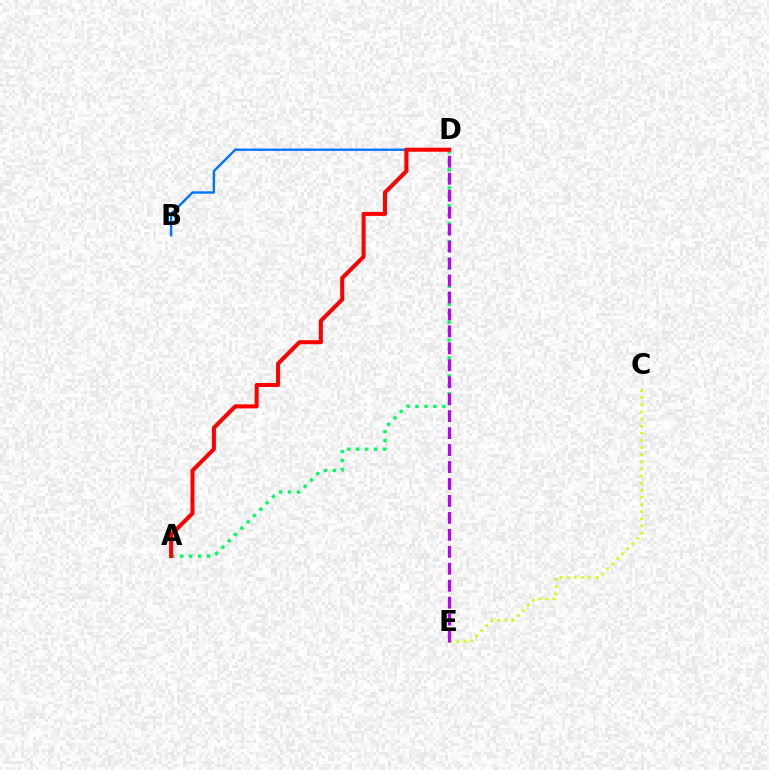{('B', 'D'): [{'color': '#0074ff', 'line_style': 'solid', 'thickness': 1.72}], ('A', 'D'): [{'color': '#00ff5c', 'line_style': 'dotted', 'thickness': 2.43}, {'color': '#ff0000', 'line_style': 'solid', 'thickness': 2.91}], ('C', 'E'): [{'color': '#d1ff00', 'line_style': 'dotted', 'thickness': 1.94}], ('D', 'E'): [{'color': '#b900ff', 'line_style': 'dashed', 'thickness': 2.3}]}